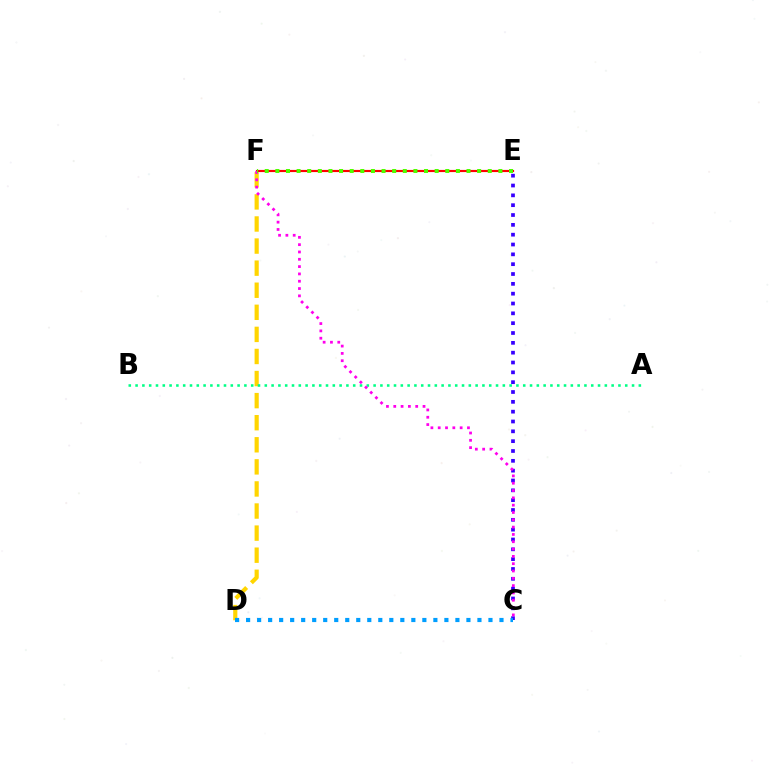{('C', 'E'): [{'color': '#3700ff', 'line_style': 'dotted', 'thickness': 2.67}], ('D', 'F'): [{'color': '#ffd500', 'line_style': 'dashed', 'thickness': 3.0}], ('E', 'F'): [{'color': '#ff0000', 'line_style': 'solid', 'thickness': 1.55}, {'color': '#4fff00', 'line_style': 'dotted', 'thickness': 2.89}], ('A', 'B'): [{'color': '#00ff86', 'line_style': 'dotted', 'thickness': 1.85}], ('C', 'F'): [{'color': '#ff00ed', 'line_style': 'dotted', 'thickness': 1.99}], ('C', 'D'): [{'color': '#009eff', 'line_style': 'dotted', 'thickness': 2.99}]}